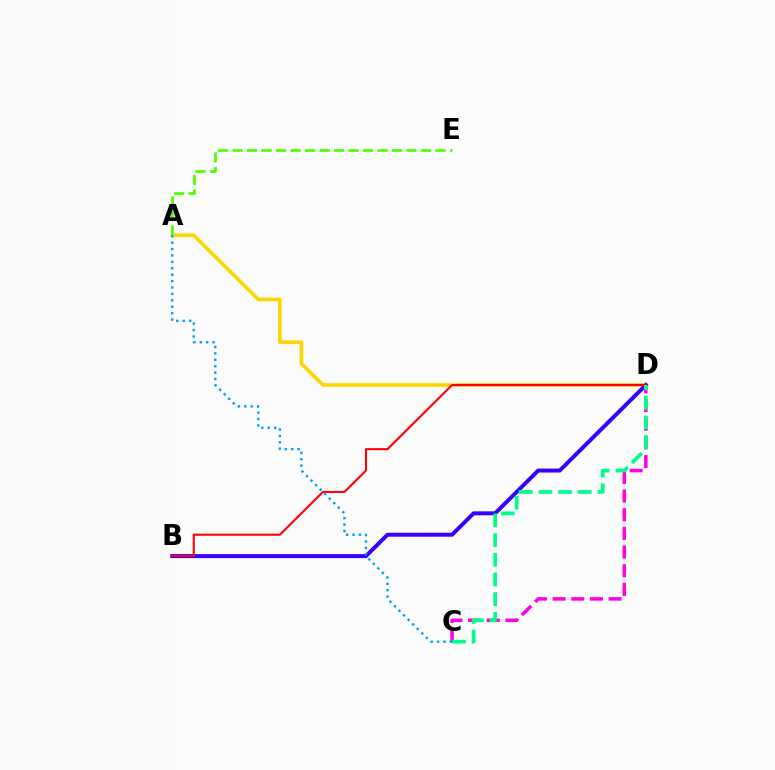{('C', 'D'): [{'color': '#ff00ed', 'line_style': 'dashed', 'thickness': 2.54}, {'color': '#00ff86', 'line_style': 'dashed', 'thickness': 2.67}], ('A', 'D'): [{'color': '#ffd500', 'line_style': 'solid', 'thickness': 2.6}], ('B', 'D'): [{'color': '#3700ff', 'line_style': 'solid', 'thickness': 2.86}, {'color': '#ff0000', 'line_style': 'solid', 'thickness': 1.51}], ('A', 'E'): [{'color': '#4fff00', 'line_style': 'dashed', 'thickness': 1.97}], ('A', 'C'): [{'color': '#009eff', 'line_style': 'dotted', 'thickness': 1.74}]}